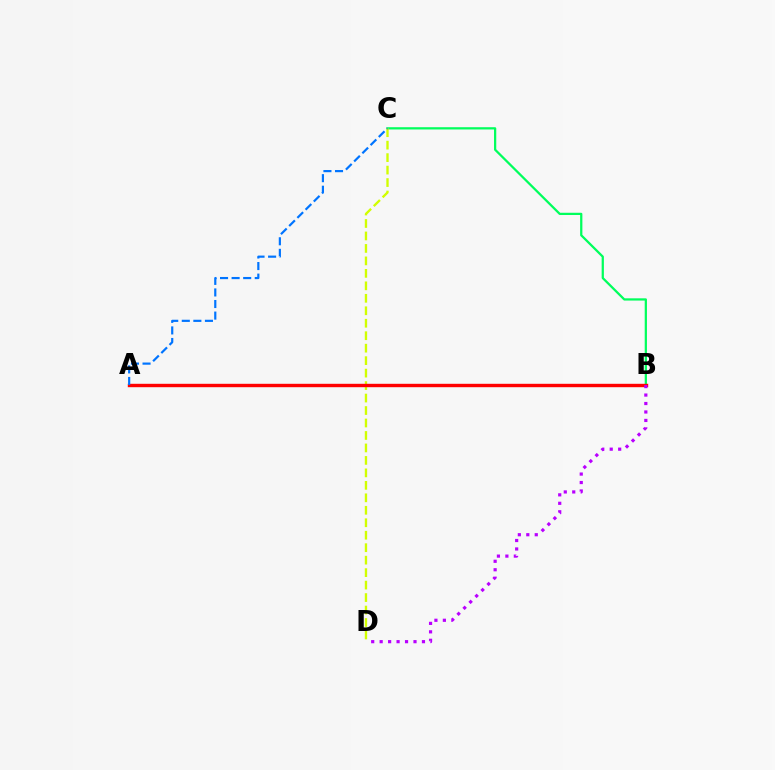{('B', 'C'): [{'color': '#00ff5c', 'line_style': 'solid', 'thickness': 1.62}], ('C', 'D'): [{'color': '#d1ff00', 'line_style': 'dashed', 'thickness': 1.69}], ('A', 'B'): [{'color': '#ff0000', 'line_style': 'solid', 'thickness': 2.45}], ('A', 'C'): [{'color': '#0074ff', 'line_style': 'dashed', 'thickness': 1.57}], ('B', 'D'): [{'color': '#b900ff', 'line_style': 'dotted', 'thickness': 2.3}]}